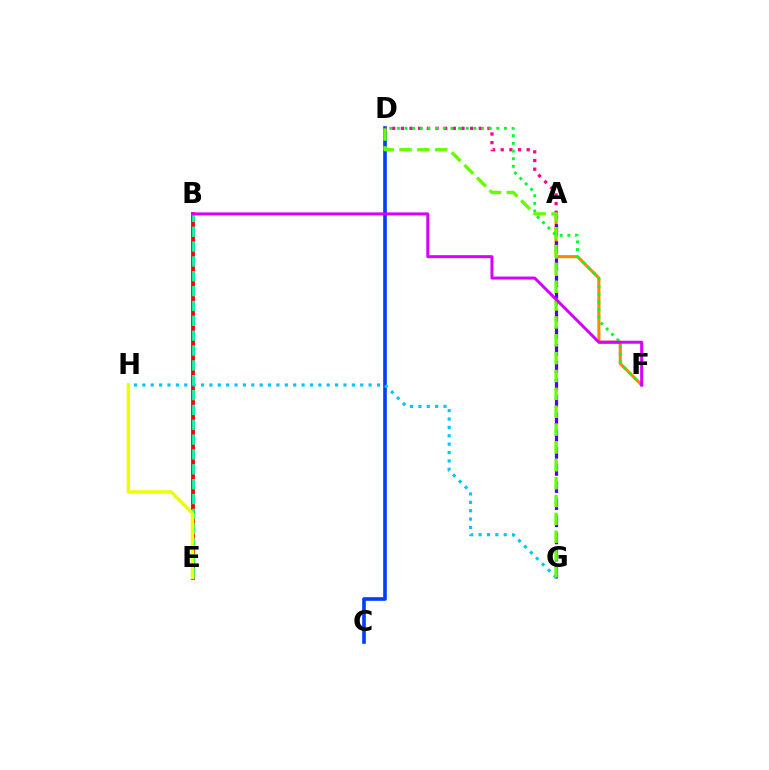{('A', 'F'): [{'color': '#ff8800', 'line_style': 'solid', 'thickness': 2.23}], ('A', 'G'): [{'color': '#4f00ff', 'line_style': 'dashed', 'thickness': 2.33}], ('B', 'E'): [{'color': '#ff0000', 'line_style': 'solid', 'thickness': 2.75}, {'color': '#00ffaf', 'line_style': 'dashed', 'thickness': 2.02}], ('C', 'D'): [{'color': '#003fff', 'line_style': 'solid', 'thickness': 2.63}], ('A', 'D'): [{'color': '#ff00a0', 'line_style': 'dotted', 'thickness': 2.35}], ('G', 'H'): [{'color': '#00c7ff', 'line_style': 'dotted', 'thickness': 2.28}], ('D', 'G'): [{'color': '#66ff00', 'line_style': 'dashed', 'thickness': 2.43}], ('D', 'F'): [{'color': '#00ff27', 'line_style': 'dotted', 'thickness': 2.08}], ('E', 'H'): [{'color': '#eeff00', 'line_style': 'solid', 'thickness': 2.49}], ('B', 'F'): [{'color': '#d600ff', 'line_style': 'solid', 'thickness': 2.16}]}